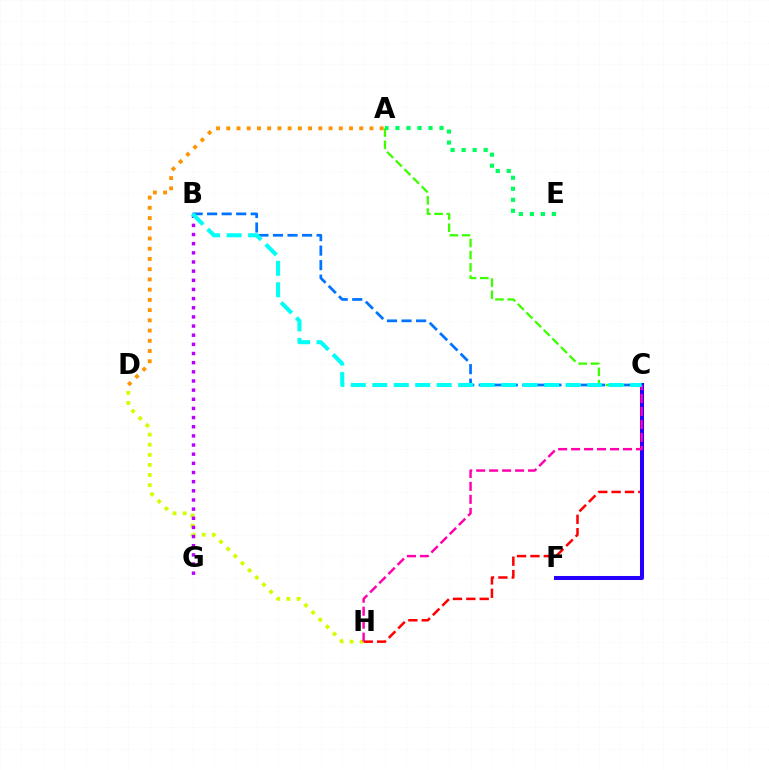{('A', 'D'): [{'color': '#ff9400', 'line_style': 'dotted', 'thickness': 2.78}], ('C', 'H'): [{'color': '#ff0000', 'line_style': 'dashed', 'thickness': 1.82}, {'color': '#ff00ac', 'line_style': 'dashed', 'thickness': 1.76}], ('A', 'C'): [{'color': '#3dff00', 'line_style': 'dashed', 'thickness': 1.66}], ('D', 'H'): [{'color': '#d1ff00', 'line_style': 'dotted', 'thickness': 2.75}], ('C', 'F'): [{'color': '#2500ff', 'line_style': 'solid', 'thickness': 2.91}], ('B', 'G'): [{'color': '#b900ff', 'line_style': 'dotted', 'thickness': 2.49}], ('A', 'E'): [{'color': '#00ff5c', 'line_style': 'dotted', 'thickness': 2.99}], ('B', 'C'): [{'color': '#0074ff', 'line_style': 'dashed', 'thickness': 1.98}, {'color': '#00fff6', 'line_style': 'dashed', 'thickness': 2.92}]}